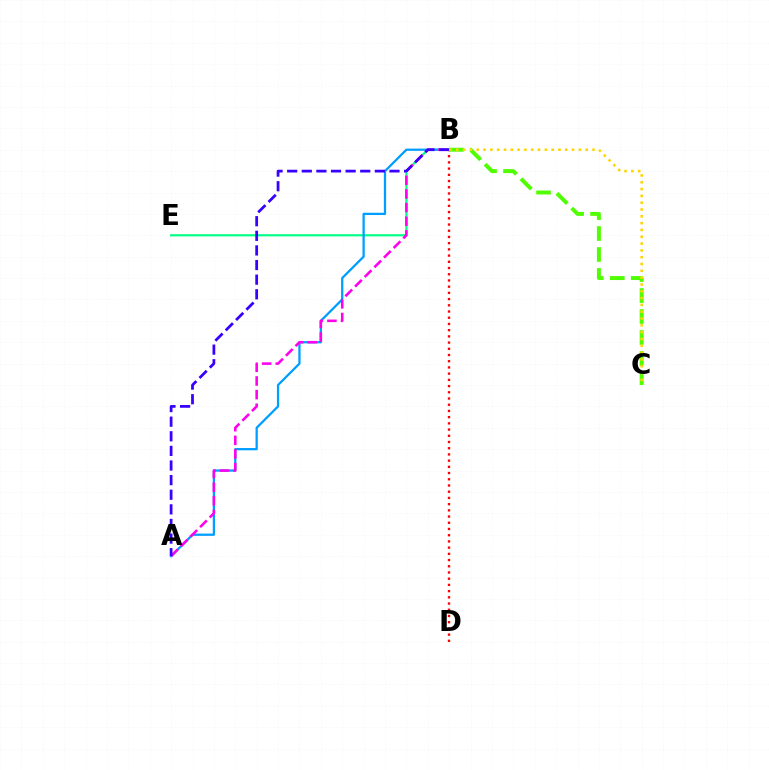{('B', 'E'): [{'color': '#00ff86', 'line_style': 'solid', 'thickness': 1.58}], ('A', 'B'): [{'color': '#009eff', 'line_style': 'solid', 'thickness': 1.64}, {'color': '#ff00ed', 'line_style': 'dashed', 'thickness': 1.85}, {'color': '#3700ff', 'line_style': 'dashed', 'thickness': 1.99}], ('B', 'C'): [{'color': '#4fff00', 'line_style': 'dashed', 'thickness': 2.85}, {'color': '#ffd500', 'line_style': 'dotted', 'thickness': 1.85}], ('B', 'D'): [{'color': '#ff0000', 'line_style': 'dotted', 'thickness': 1.69}]}